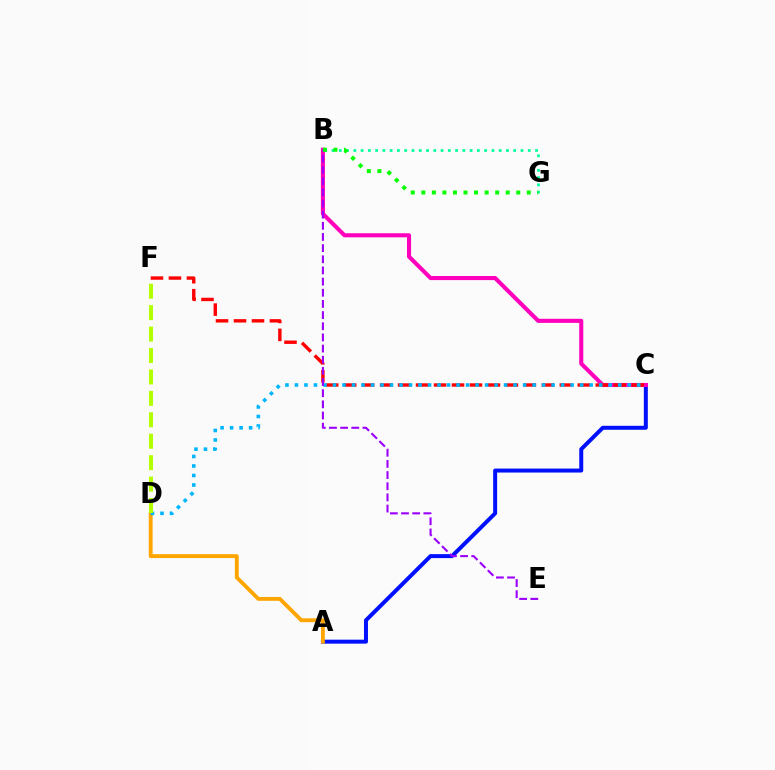{('A', 'C'): [{'color': '#0010ff', 'line_style': 'solid', 'thickness': 2.86}], ('B', 'C'): [{'color': '#ff00bd', 'line_style': 'solid', 'thickness': 2.94}], ('A', 'D'): [{'color': '#ffa500', 'line_style': 'solid', 'thickness': 2.77}], ('C', 'F'): [{'color': '#ff0000', 'line_style': 'dashed', 'thickness': 2.44}], ('C', 'D'): [{'color': '#00b5ff', 'line_style': 'dotted', 'thickness': 2.58}], ('B', 'E'): [{'color': '#9b00ff', 'line_style': 'dashed', 'thickness': 1.52}], ('B', 'G'): [{'color': '#00ff9d', 'line_style': 'dotted', 'thickness': 1.97}, {'color': '#08ff00', 'line_style': 'dotted', 'thickness': 2.87}], ('D', 'F'): [{'color': '#b3ff00', 'line_style': 'dashed', 'thickness': 2.91}]}